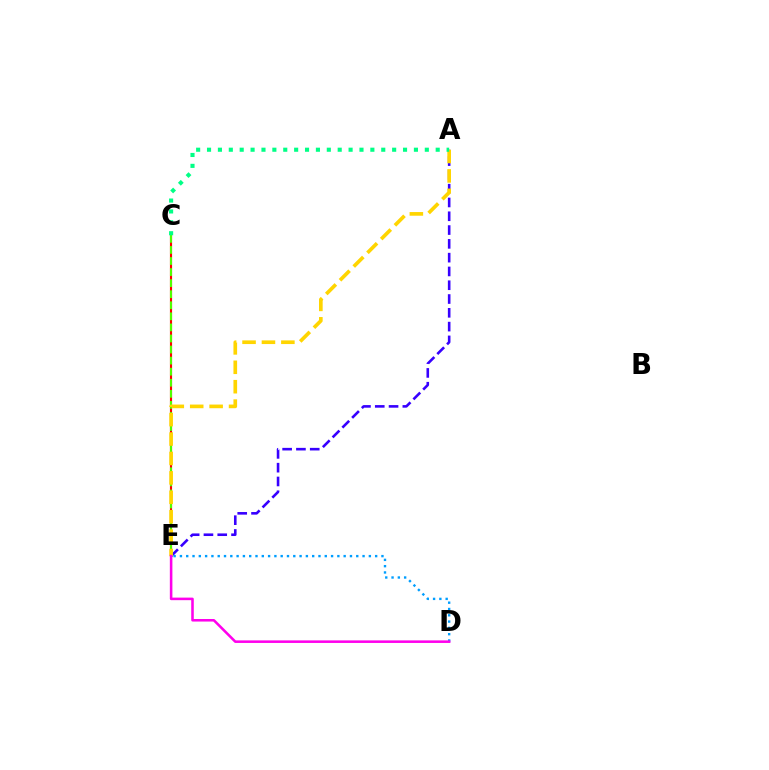{('C', 'E'): [{'color': '#ff0000', 'line_style': 'solid', 'thickness': 1.54}, {'color': '#4fff00', 'line_style': 'dashed', 'thickness': 1.5}], ('A', 'E'): [{'color': '#3700ff', 'line_style': 'dashed', 'thickness': 1.87}, {'color': '#ffd500', 'line_style': 'dashed', 'thickness': 2.64}], ('A', 'C'): [{'color': '#00ff86', 'line_style': 'dotted', 'thickness': 2.96}], ('D', 'E'): [{'color': '#009eff', 'line_style': 'dotted', 'thickness': 1.71}, {'color': '#ff00ed', 'line_style': 'solid', 'thickness': 1.84}]}